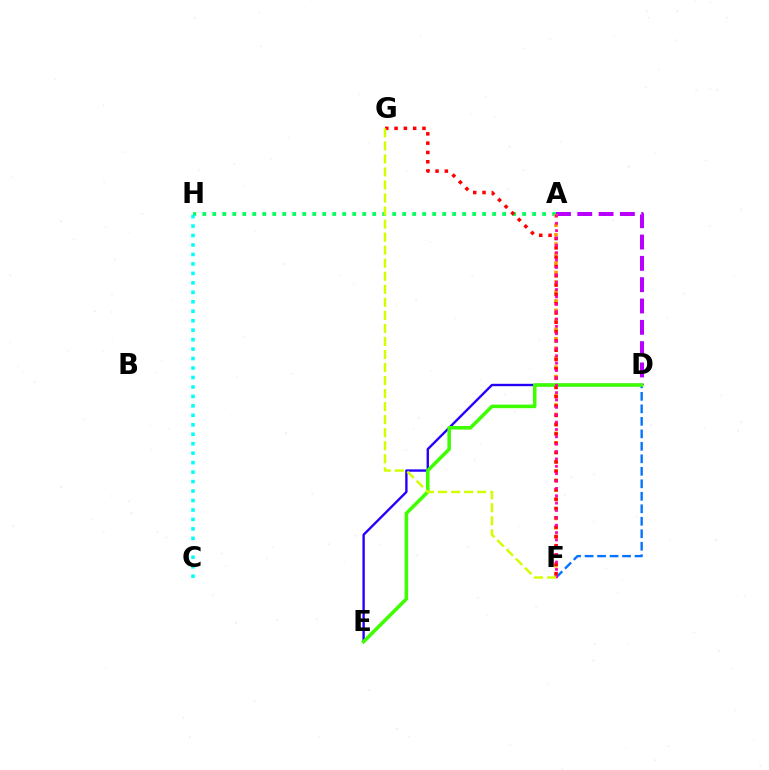{('A', 'H'): [{'color': '#00ff5c', 'line_style': 'dotted', 'thickness': 2.72}], ('D', 'E'): [{'color': '#2500ff', 'line_style': 'solid', 'thickness': 1.71}, {'color': '#3dff00', 'line_style': 'solid', 'thickness': 2.55}], ('A', 'D'): [{'color': '#b900ff', 'line_style': 'dashed', 'thickness': 2.9}], ('C', 'H'): [{'color': '#00fff6', 'line_style': 'dotted', 'thickness': 2.57}], ('A', 'F'): [{'color': '#ff9400', 'line_style': 'dotted', 'thickness': 2.57}, {'color': '#ff00ac', 'line_style': 'dotted', 'thickness': 2.0}], ('D', 'F'): [{'color': '#0074ff', 'line_style': 'dashed', 'thickness': 1.7}], ('F', 'G'): [{'color': '#ff0000', 'line_style': 'dotted', 'thickness': 2.53}, {'color': '#d1ff00', 'line_style': 'dashed', 'thickness': 1.77}]}